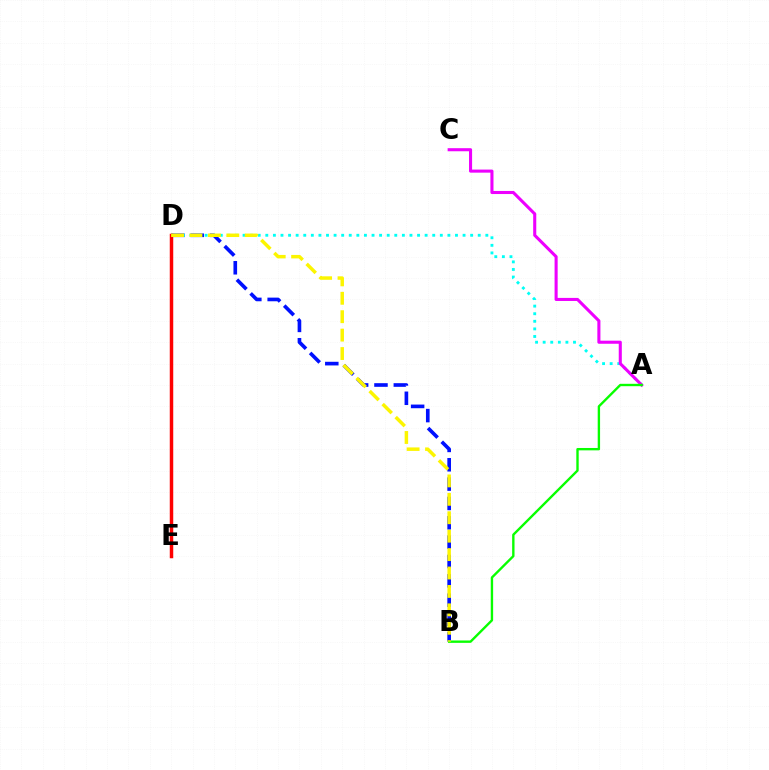{('B', 'D'): [{'color': '#0010ff', 'line_style': 'dashed', 'thickness': 2.63}, {'color': '#fcf500', 'line_style': 'dashed', 'thickness': 2.5}], ('A', 'D'): [{'color': '#00fff6', 'line_style': 'dotted', 'thickness': 2.06}], ('A', 'C'): [{'color': '#ee00ff', 'line_style': 'solid', 'thickness': 2.21}], ('D', 'E'): [{'color': '#ff0000', 'line_style': 'solid', 'thickness': 2.5}], ('A', 'B'): [{'color': '#08ff00', 'line_style': 'solid', 'thickness': 1.71}]}